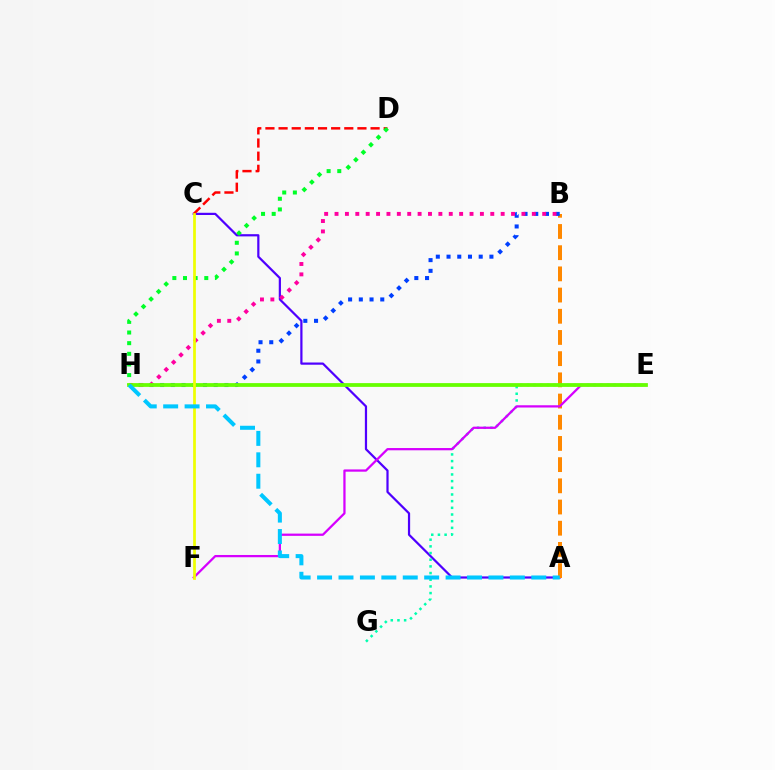{('A', 'C'): [{'color': '#4f00ff', 'line_style': 'solid', 'thickness': 1.6}], ('C', 'D'): [{'color': '#ff0000', 'line_style': 'dashed', 'thickness': 1.79}], ('A', 'B'): [{'color': '#ff8800', 'line_style': 'dashed', 'thickness': 2.88}], ('E', 'G'): [{'color': '#00ffaf', 'line_style': 'dotted', 'thickness': 1.81}], ('B', 'H'): [{'color': '#003fff', 'line_style': 'dotted', 'thickness': 2.91}, {'color': '#ff00a0', 'line_style': 'dotted', 'thickness': 2.82}], ('E', 'F'): [{'color': '#d600ff', 'line_style': 'solid', 'thickness': 1.62}], ('D', 'H'): [{'color': '#00ff27', 'line_style': 'dotted', 'thickness': 2.89}], ('E', 'H'): [{'color': '#66ff00', 'line_style': 'solid', 'thickness': 2.72}], ('C', 'F'): [{'color': '#eeff00', 'line_style': 'solid', 'thickness': 1.96}], ('A', 'H'): [{'color': '#00c7ff', 'line_style': 'dashed', 'thickness': 2.91}]}